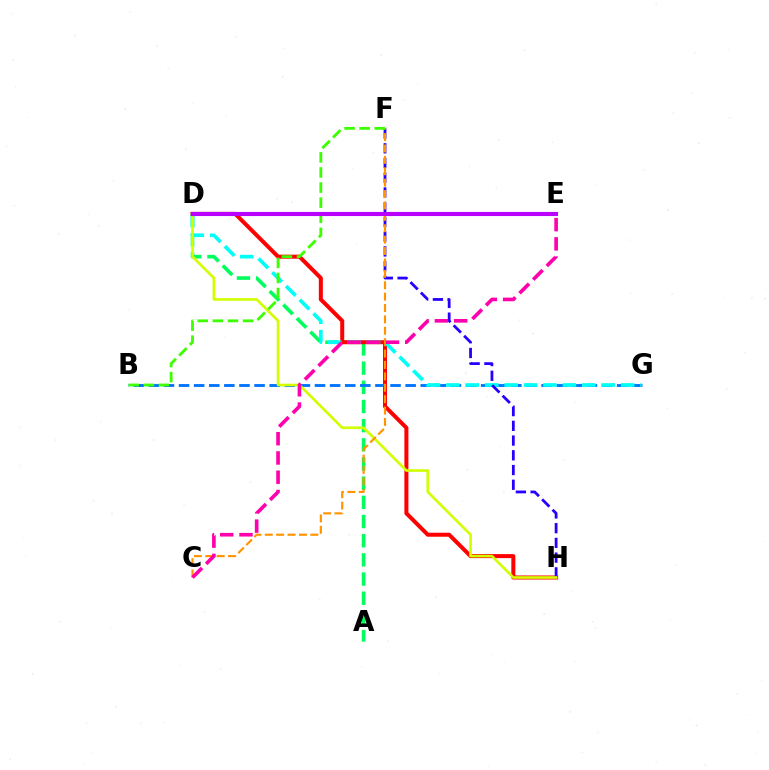{('A', 'D'): [{'color': '#00ff5c', 'line_style': 'dashed', 'thickness': 2.61}], ('D', 'H'): [{'color': '#ff0000', 'line_style': 'solid', 'thickness': 2.89}, {'color': '#d1ff00', 'line_style': 'solid', 'thickness': 1.91}], ('B', 'G'): [{'color': '#0074ff', 'line_style': 'dashed', 'thickness': 2.05}], ('D', 'G'): [{'color': '#00fff6', 'line_style': 'dashed', 'thickness': 2.64}], ('F', 'H'): [{'color': '#2500ff', 'line_style': 'dashed', 'thickness': 2.0}], ('C', 'F'): [{'color': '#ff9400', 'line_style': 'dashed', 'thickness': 1.55}], ('C', 'E'): [{'color': '#ff00ac', 'line_style': 'dashed', 'thickness': 2.62}], ('B', 'F'): [{'color': '#3dff00', 'line_style': 'dashed', 'thickness': 2.05}], ('D', 'E'): [{'color': '#b900ff', 'line_style': 'solid', 'thickness': 2.97}]}